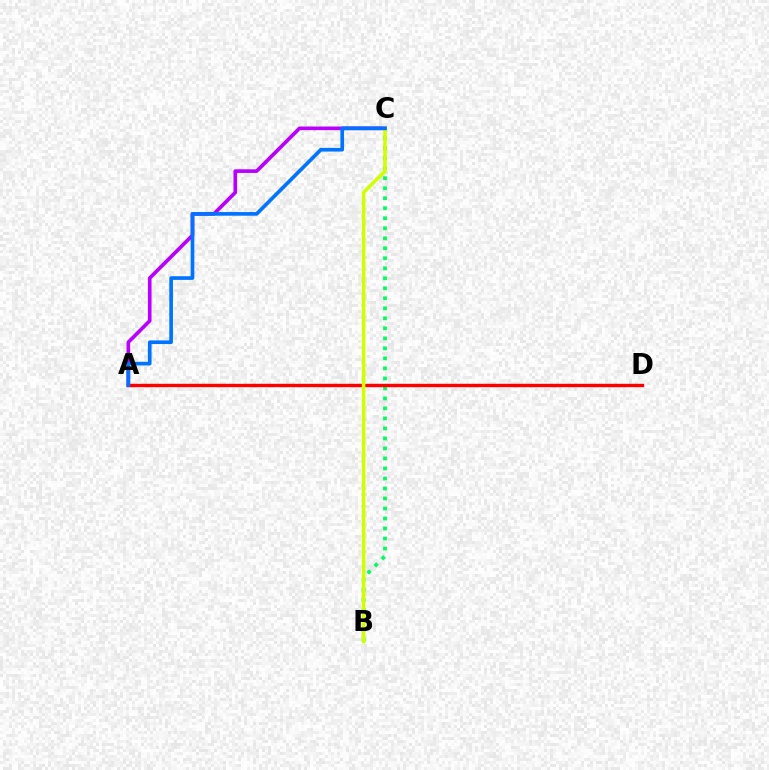{('B', 'C'): [{'color': '#00ff5c', 'line_style': 'dotted', 'thickness': 2.72}, {'color': '#d1ff00', 'line_style': 'solid', 'thickness': 2.55}], ('A', 'D'): [{'color': '#ff0000', 'line_style': 'solid', 'thickness': 2.43}], ('A', 'C'): [{'color': '#b900ff', 'line_style': 'solid', 'thickness': 2.62}, {'color': '#0074ff', 'line_style': 'solid', 'thickness': 2.64}]}